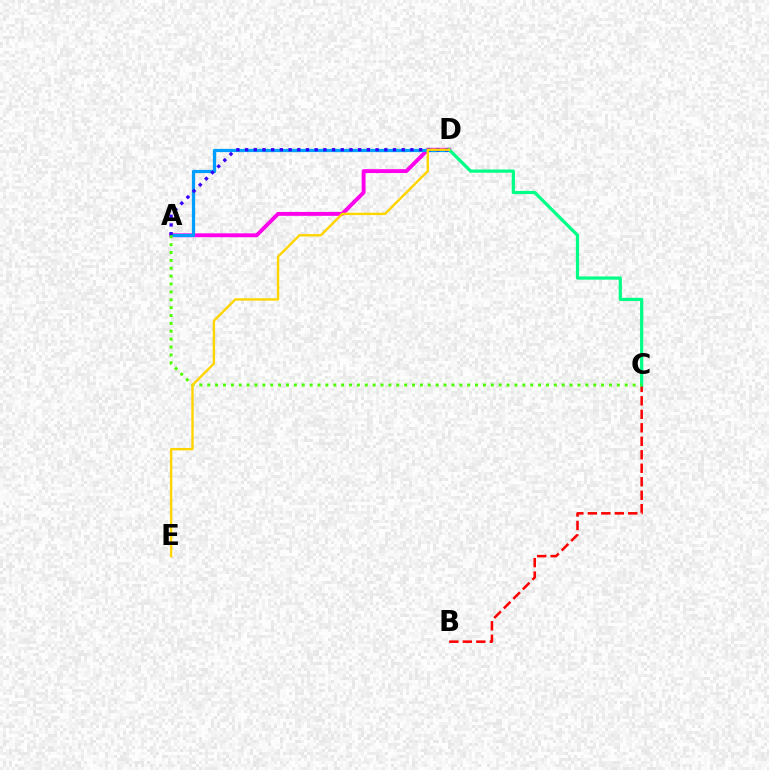{('A', 'D'): [{'color': '#ff00ed', 'line_style': 'solid', 'thickness': 2.8}, {'color': '#009eff', 'line_style': 'solid', 'thickness': 2.32}, {'color': '#3700ff', 'line_style': 'dotted', 'thickness': 2.36}], ('B', 'C'): [{'color': '#ff0000', 'line_style': 'dashed', 'thickness': 1.83}], ('C', 'D'): [{'color': '#00ff86', 'line_style': 'solid', 'thickness': 2.32}], ('A', 'C'): [{'color': '#4fff00', 'line_style': 'dotted', 'thickness': 2.14}], ('D', 'E'): [{'color': '#ffd500', 'line_style': 'solid', 'thickness': 1.73}]}